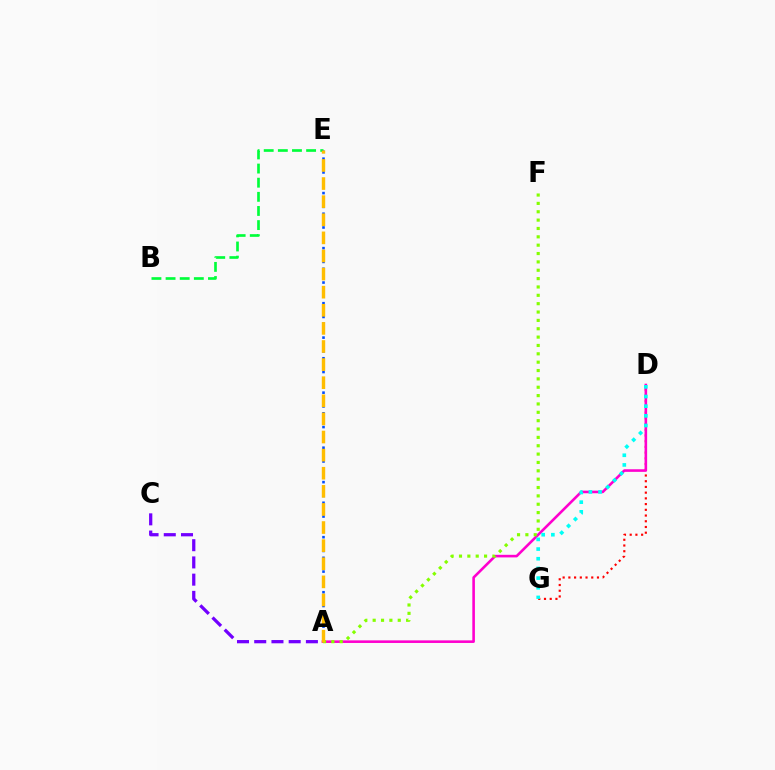{('D', 'G'): [{'color': '#ff0000', 'line_style': 'dotted', 'thickness': 1.55}, {'color': '#00fff6', 'line_style': 'dotted', 'thickness': 2.63}], ('A', 'D'): [{'color': '#ff00cf', 'line_style': 'solid', 'thickness': 1.87}], ('A', 'C'): [{'color': '#7200ff', 'line_style': 'dashed', 'thickness': 2.34}], ('A', 'F'): [{'color': '#84ff00', 'line_style': 'dotted', 'thickness': 2.27}], ('B', 'E'): [{'color': '#00ff39', 'line_style': 'dashed', 'thickness': 1.92}], ('A', 'E'): [{'color': '#004bff', 'line_style': 'dotted', 'thickness': 1.87}, {'color': '#ffbd00', 'line_style': 'dashed', 'thickness': 2.46}]}